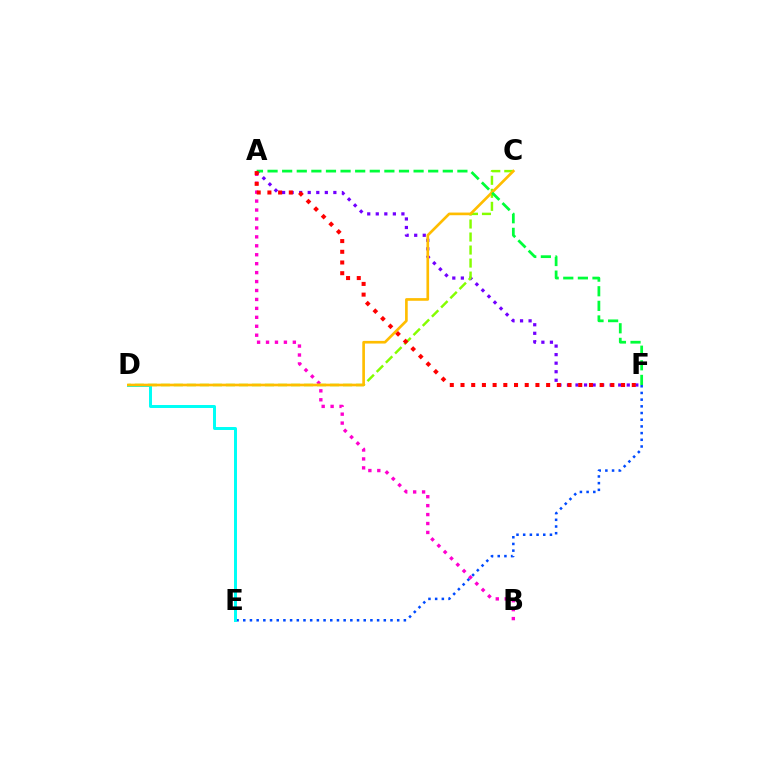{('E', 'F'): [{'color': '#004bff', 'line_style': 'dotted', 'thickness': 1.82}], ('A', 'F'): [{'color': '#7200ff', 'line_style': 'dotted', 'thickness': 2.32}, {'color': '#00ff39', 'line_style': 'dashed', 'thickness': 1.98}, {'color': '#ff0000', 'line_style': 'dotted', 'thickness': 2.91}], ('A', 'B'): [{'color': '#ff00cf', 'line_style': 'dotted', 'thickness': 2.43}], ('C', 'D'): [{'color': '#84ff00', 'line_style': 'dashed', 'thickness': 1.77}, {'color': '#ffbd00', 'line_style': 'solid', 'thickness': 1.92}], ('D', 'E'): [{'color': '#00fff6', 'line_style': 'solid', 'thickness': 2.14}]}